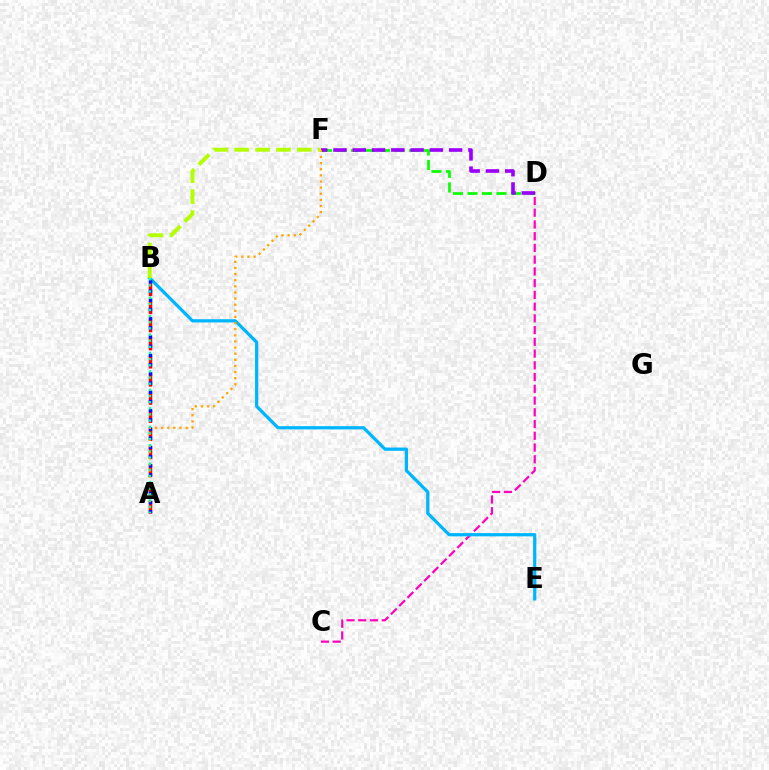{('A', 'B'): [{'color': '#ff0000', 'line_style': 'dashed', 'thickness': 2.46}, {'color': '#0010ff', 'line_style': 'dotted', 'thickness': 2.5}, {'color': '#00ff9d', 'line_style': 'dotted', 'thickness': 1.67}], ('C', 'D'): [{'color': '#ff00bd', 'line_style': 'dashed', 'thickness': 1.6}], ('B', 'E'): [{'color': '#00b5ff', 'line_style': 'solid', 'thickness': 2.33}], ('D', 'F'): [{'color': '#08ff00', 'line_style': 'dashed', 'thickness': 1.97}, {'color': '#9b00ff', 'line_style': 'dashed', 'thickness': 2.62}], ('A', 'F'): [{'color': '#ffa500', 'line_style': 'dotted', 'thickness': 1.66}], ('B', 'F'): [{'color': '#b3ff00', 'line_style': 'dashed', 'thickness': 2.84}]}